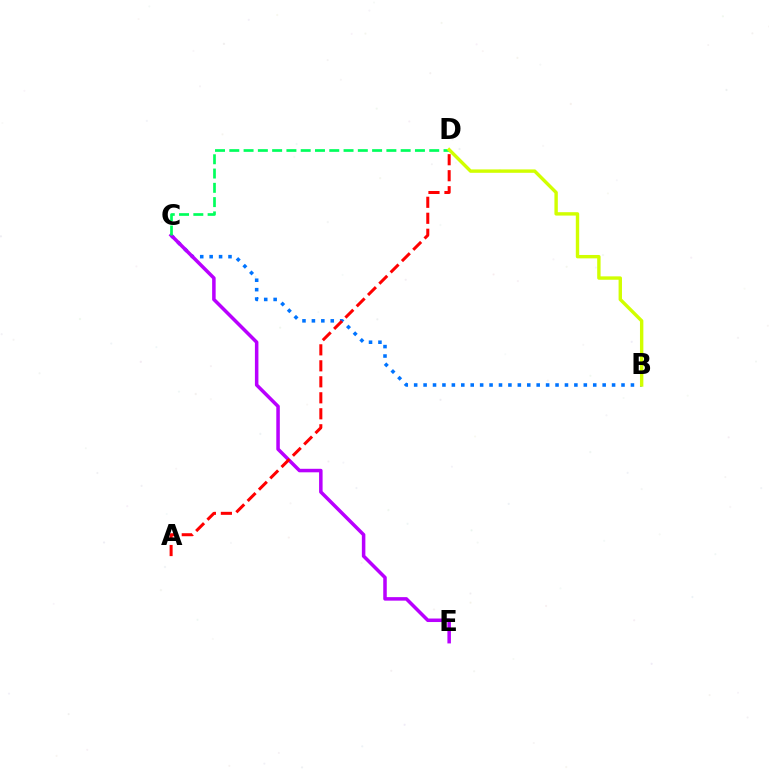{('B', 'C'): [{'color': '#0074ff', 'line_style': 'dotted', 'thickness': 2.56}], ('C', 'E'): [{'color': '#b900ff', 'line_style': 'solid', 'thickness': 2.53}], ('C', 'D'): [{'color': '#00ff5c', 'line_style': 'dashed', 'thickness': 1.94}], ('B', 'D'): [{'color': '#d1ff00', 'line_style': 'solid', 'thickness': 2.44}], ('A', 'D'): [{'color': '#ff0000', 'line_style': 'dashed', 'thickness': 2.17}]}